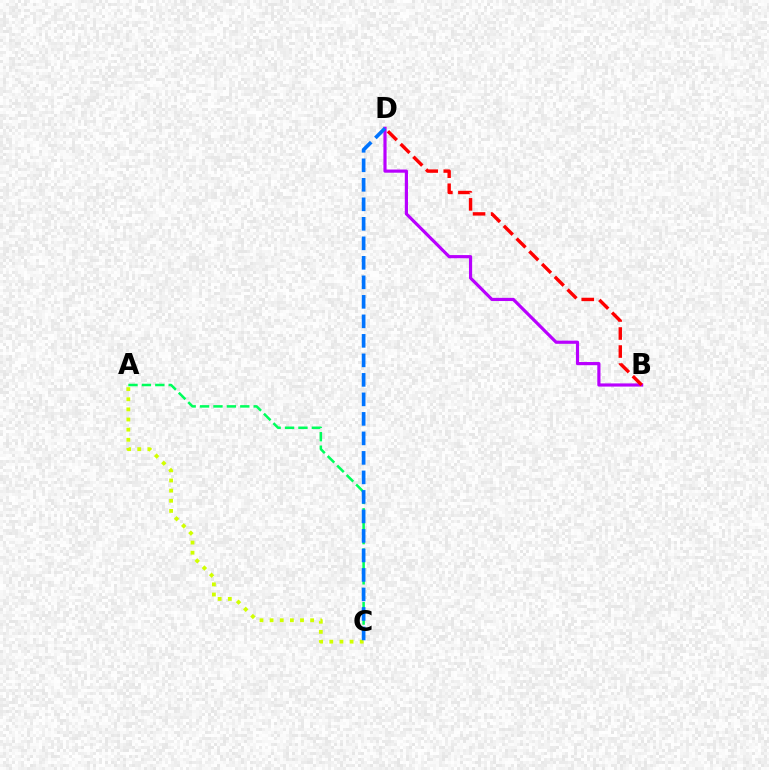{('A', 'C'): [{'color': '#d1ff00', 'line_style': 'dotted', 'thickness': 2.75}, {'color': '#00ff5c', 'line_style': 'dashed', 'thickness': 1.82}], ('B', 'D'): [{'color': '#b900ff', 'line_style': 'solid', 'thickness': 2.29}, {'color': '#ff0000', 'line_style': 'dashed', 'thickness': 2.45}], ('C', 'D'): [{'color': '#0074ff', 'line_style': 'dashed', 'thickness': 2.65}]}